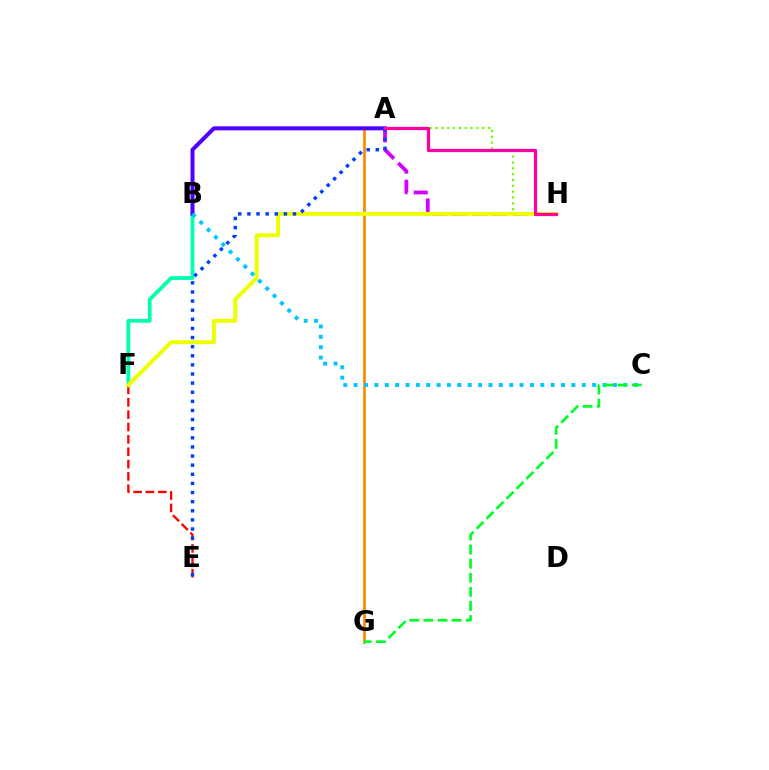{('B', 'F'): [{'color': '#00ffaf', 'line_style': 'solid', 'thickness': 2.72}], ('A', 'G'): [{'color': '#ff8800', 'line_style': 'solid', 'thickness': 1.95}], ('A', 'H'): [{'color': '#66ff00', 'line_style': 'dotted', 'thickness': 1.59}, {'color': '#d600ff', 'line_style': 'dashed', 'thickness': 2.73}, {'color': '#ff00a0', 'line_style': 'solid', 'thickness': 2.33}], ('A', 'B'): [{'color': '#4f00ff', 'line_style': 'solid', 'thickness': 2.89}], ('E', 'F'): [{'color': '#ff0000', 'line_style': 'dashed', 'thickness': 1.68}], ('F', 'H'): [{'color': '#eeff00', 'line_style': 'solid', 'thickness': 2.83}], ('B', 'C'): [{'color': '#00c7ff', 'line_style': 'dotted', 'thickness': 2.82}], ('A', 'E'): [{'color': '#003fff', 'line_style': 'dotted', 'thickness': 2.48}], ('C', 'G'): [{'color': '#00ff27', 'line_style': 'dashed', 'thickness': 1.92}]}